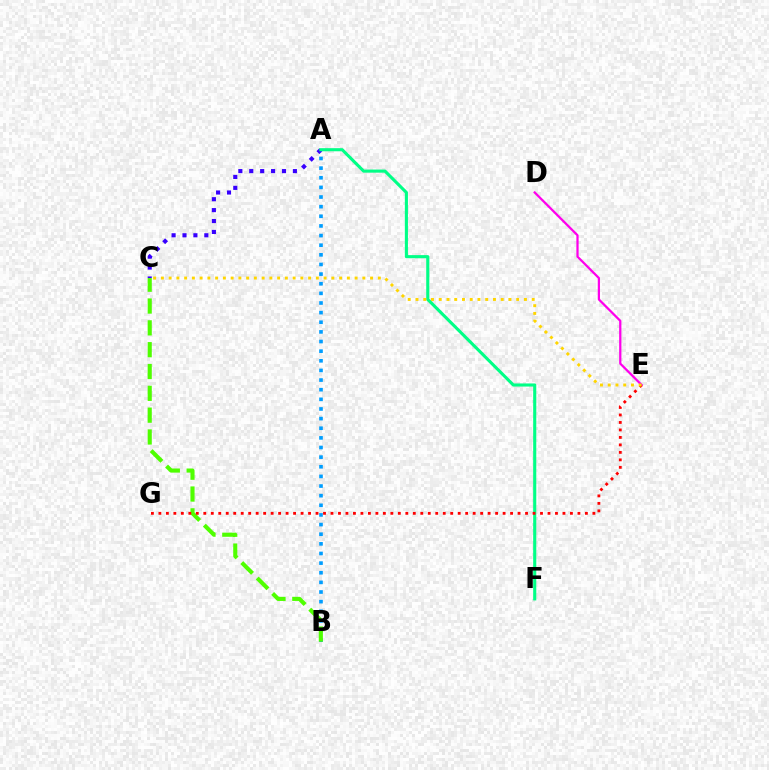{('A', 'B'): [{'color': '#009eff', 'line_style': 'dotted', 'thickness': 2.62}], ('B', 'C'): [{'color': '#4fff00', 'line_style': 'dashed', 'thickness': 2.96}], ('A', 'C'): [{'color': '#3700ff', 'line_style': 'dotted', 'thickness': 2.96}], ('A', 'F'): [{'color': '#00ff86', 'line_style': 'solid', 'thickness': 2.23}], ('D', 'E'): [{'color': '#ff00ed', 'line_style': 'solid', 'thickness': 1.62}], ('E', 'G'): [{'color': '#ff0000', 'line_style': 'dotted', 'thickness': 2.03}], ('C', 'E'): [{'color': '#ffd500', 'line_style': 'dotted', 'thickness': 2.11}]}